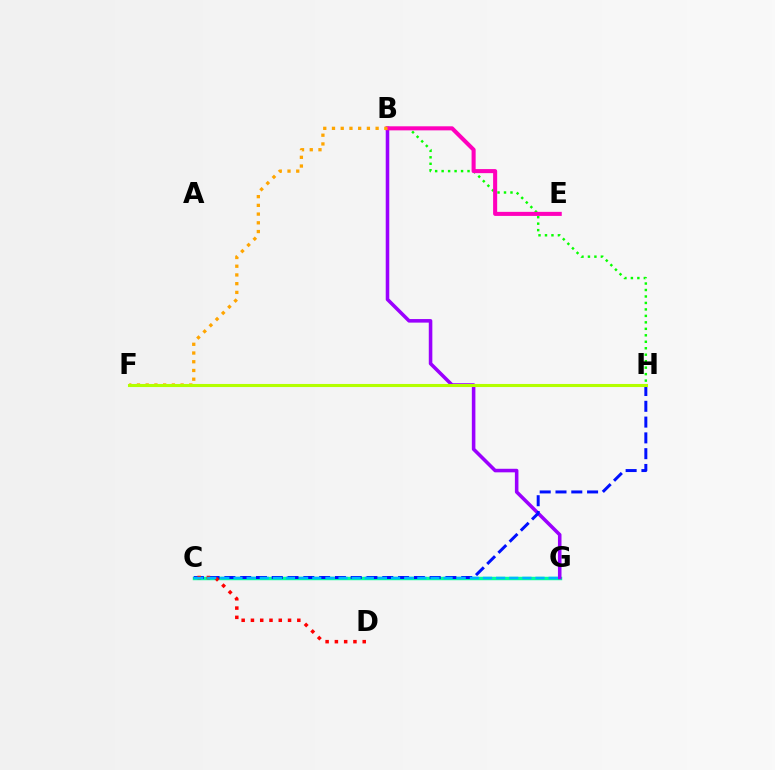{('B', 'H'): [{'color': '#08ff00', 'line_style': 'dotted', 'thickness': 1.76}], ('C', 'G'): [{'color': '#00ff9d', 'line_style': 'solid', 'thickness': 2.47}, {'color': '#00b5ff', 'line_style': 'dashed', 'thickness': 1.78}], ('B', 'G'): [{'color': '#9b00ff', 'line_style': 'solid', 'thickness': 2.56}], ('B', 'E'): [{'color': '#ff00bd', 'line_style': 'solid', 'thickness': 2.92}], ('C', 'H'): [{'color': '#0010ff', 'line_style': 'dashed', 'thickness': 2.15}], ('C', 'D'): [{'color': '#ff0000', 'line_style': 'dotted', 'thickness': 2.52}], ('B', 'F'): [{'color': '#ffa500', 'line_style': 'dotted', 'thickness': 2.37}], ('F', 'H'): [{'color': '#b3ff00', 'line_style': 'solid', 'thickness': 2.21}]}